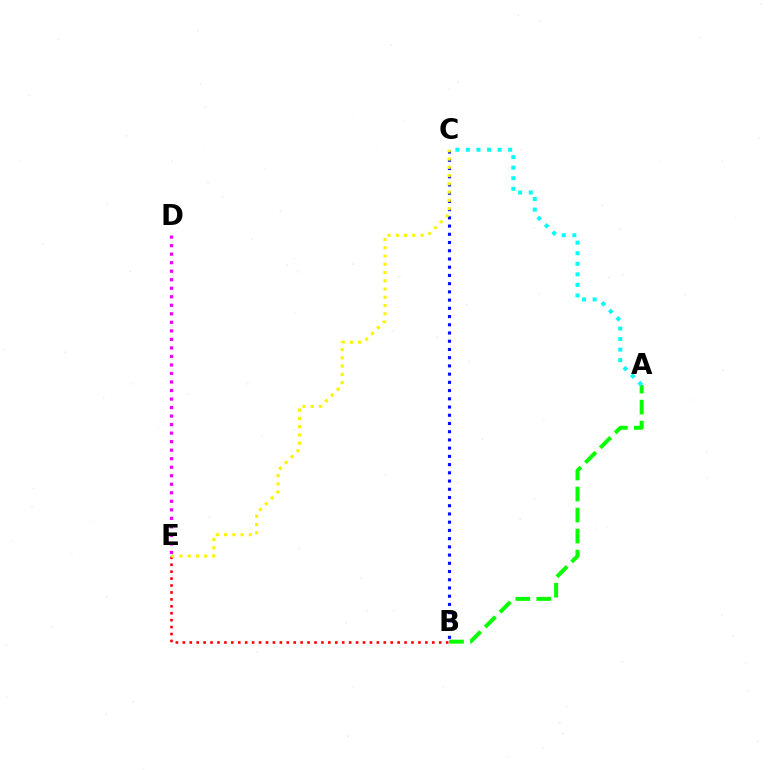{('D', 'E'): [{'color': '#ee00ff', 'line_style': 'dotted', 'thickness': 2.32}], ('A', 'B'): [{'color': '#08ff00', 'line_style': 'dashed', 'thickness': 2.85}], ('B', 'E'): [{'color': '#ff0000', 'line_style': 'dotted', 'thickness': 1.88}], ('B', 'C'): [{'color': '#0010ff', 'line_style': 'dotted', 'thickness': 2.23}], ('C', 'E'): [{'color': '#fcf500', 'line_style': 'dotted', 'thickness': 2.24}], ('A', 'C'): [{'color': '#00fff6', 'line_style': 'dotted', 'thickness': 2.87}]}